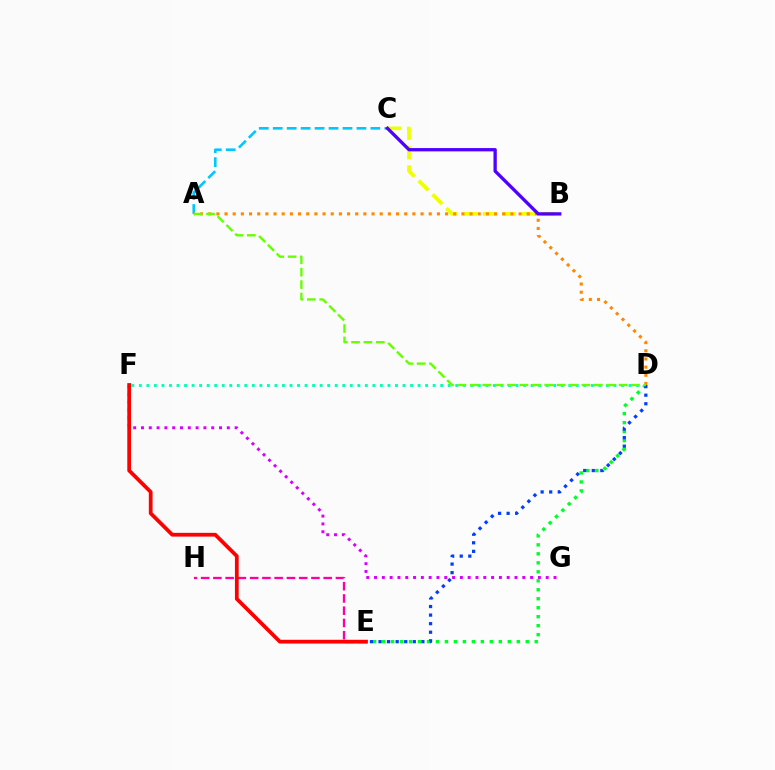{('D', 'E'): [{'color': '#00ff27', 'line_style': 'dotted', 'thickness': 2.44}, {'color': '#003fff', 'line_style': 'dotted', 'thickness': 2.33}], ('E', 'H'): [{'color': '#ff00a0', 'line_style': 'dashed', 'thickness': 1.66}], ('F', 'G'): [{'color': '#d600ff', 'line_style': 'dotted', 'thickness': 2.12}], ('A', 'C'): [{'color': '#00c7ff', 'line_style': 'dashed', 'thickness': 1.9}], ('D', 'F'): [{'color': '#00ffaf', 'line_style': 'dotted', 'thickness': 2.05}], ('B', 'C'): [{'color': '#eeff00', 'line_style': 'dashed', 'thickness': 2.65}, {'color': '#4f00ff', 'line_style': 'solid', 'thickness': 2.37}], ('A', 'D'): [{'color': '#ff8800', 'line_style': 'dotted', 'thickness': 2.22}, {'color': '#66ff00', 'line_style': 'dashed', 'thickness': 1.68}], ('E', 'F'): [{'color': '#ff0000', 'line_style': 'solid', 'thickness': 2.7}]}